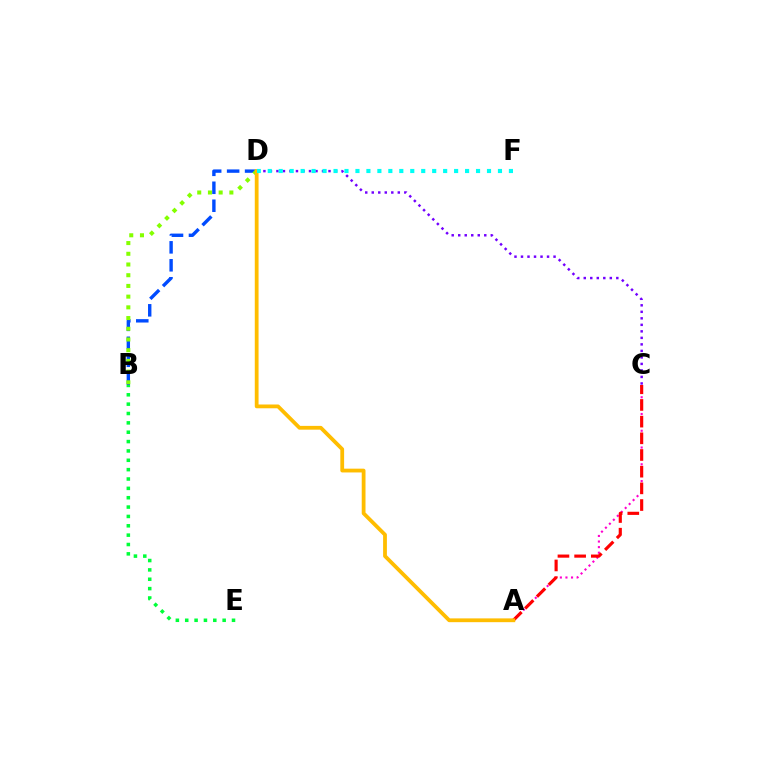{('A', 'C'): [{'color': '#ff00cf', 'line_style': 'dotted', 'thickness': 1.52}, {'color': '#ff0000', 'line_style': 'dashed', 'thickness': 2.27}], ('B', 'D'): [{'color': '#004bff', 'line_style': 'dashed', 'thickness': 2.44}, {'color': '#84ff00', 'line_style': 'dotted', 'thickness': 2.91}], ('C', 'D'): [{'color': '#7200ff', 'line_style': 'dotted', 'thickness': 1.77}], ('B', 'E'): [{'color': '#00ff39', 'line_style': 'dotted', 'thickness': 2.54}], ('A', 'D'): [{'color': '#ffbd00', 'line_style': 'solid', 'thickness': 2.73}], ('D', 'F'): [{'color': '#00fff6', 'line_style': 'dotted', 'thickness': 2.98}]}